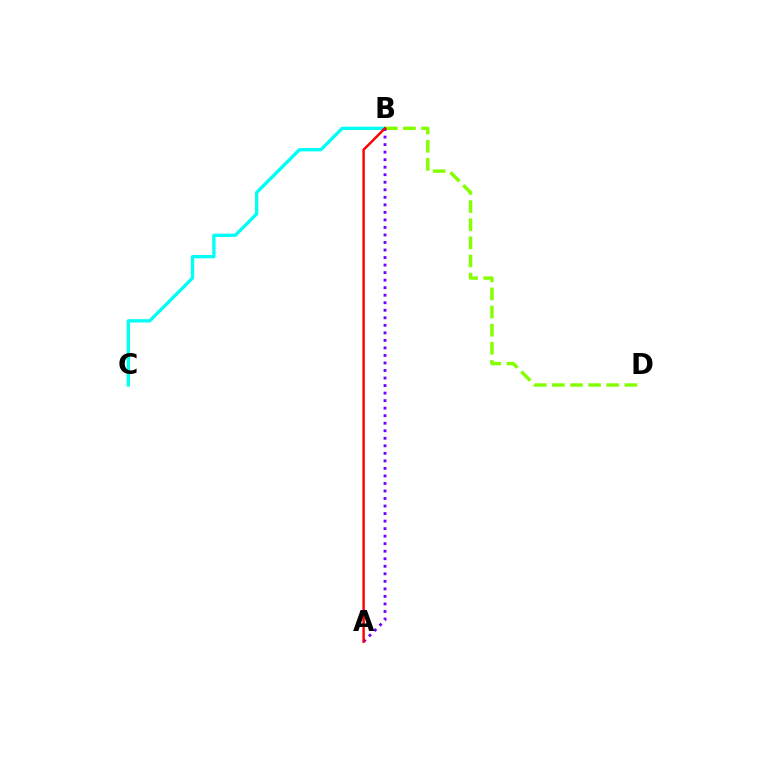{('B', 'C'): [{'color': '#00fff6', 'line_style': 'solid', 'thickness': 2.39}], ('B', 'D'): [{'color': '#84ff00', 'line_style': 'dashed', 'thickness': 2.46}], ('A', 'B'): [{'color': '#7200ff', 'line_style': 'dotted', 'thickness': 2.05}, {'color': '#ff0000', 'line_style': 'solid', 'thickness': 1.76}]}